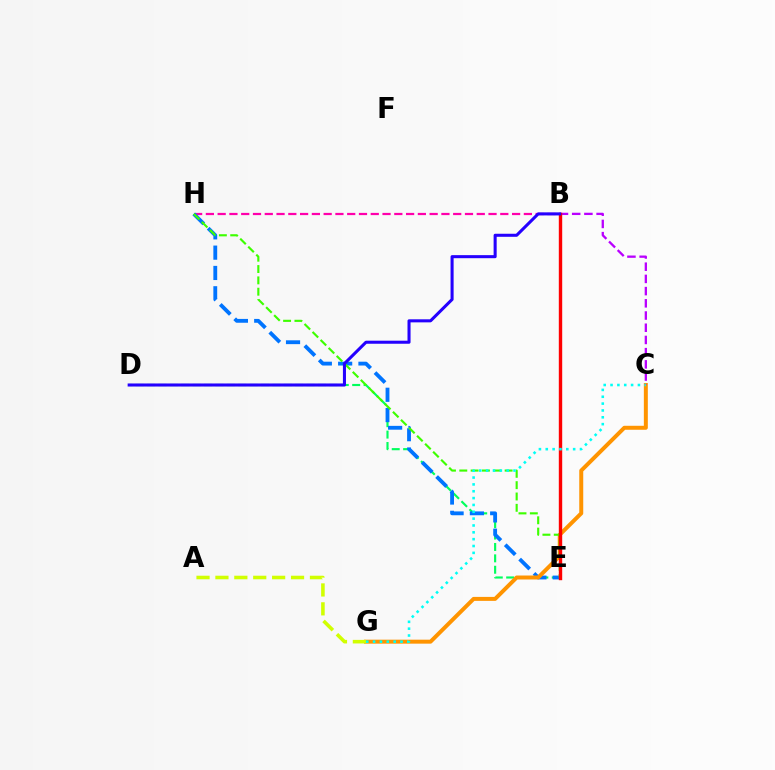{('B', 'H'): [{'color': '#ff00ac', 'line_style': 'dashed', 'thickness': 1.6}], ('D', 'E'): [{'color': '#00ff5c', 'line_style': 'dashed', 'thickness': 1.55}], ('E', 'H'): [{'color': '#0074ff', 'line_style': 'dashed', 'thickness': 2.76}, {'color': '#3dff00', 'line_style': 'dashed', 'thickness': 1.54}], ('C', 'G'): [{'color': '#ff9400', 'line_style': 'solid', 'thickness': 2.86}, {'color': '#00fff6', 'line_style': 'dotted', 'thickness': 1.86}], ('B', 'C'): [{'color': '#b900ff', 'line_style': 'dashed', 'thickness': 1.66}], ('A', 'G'): [{'color': '#d1ff00', 'line_style': 'dashed', 'thickness': 2.57}], ('B', 'E'): [{'color': '#ff0000', 'line_style': 'solid', 'thickness': 2.44}], ('B', 'D'): [{'color': '#2500ff', 'line_style': 'solid', 'thickness': 2.2}]}